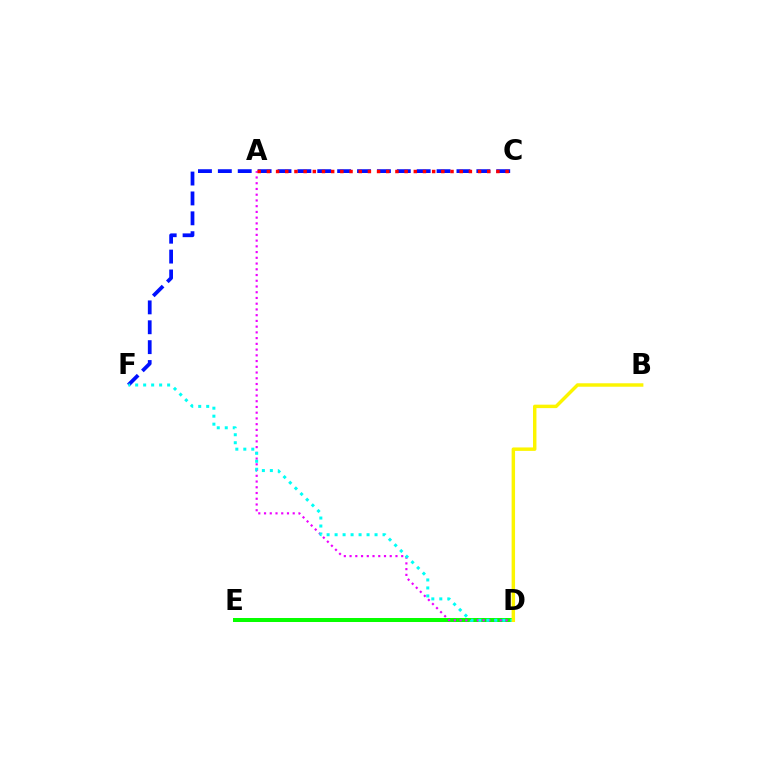{('C', 'F'): [{'color': '#0010ff', 'line_style': 'dashed', 'thickness': 2.7}], ('D', 'E'): [{'color': '#08ff00', 'line_style': 'solid', 'thickness': 2.87}], ('A', 'D'): [{'color': '#ee00ff', 'line_style': 'dotted', 'thickness': 1.56}], ('A', 'C'): [{'color': '#ff0000', 'line_style': 'dotted', 'thickness': 2.49}], ('D', 'F'): [{'color': '#00fff6', 'line_style': 'dotted', 'thickness': 2.17}], ('B', 'D'): [{'color': '#fcf500', 'line_style': 'solid', 'thickness': 2.48}]}